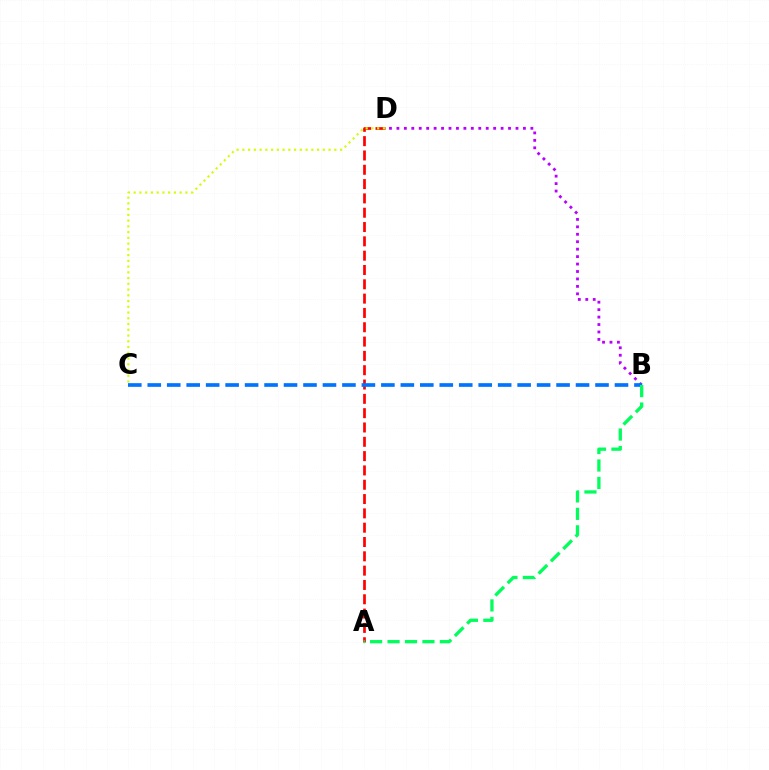{('A', 'D'): [{'color': '#ff0000', 'line_style': 'dashed', 'thickness': 1.94}], ('B', 'D'): [{'color': '#b900ff', 'line_style': 'dotted', 'thickness': 2.02}], ('C', 'D'): [{'color': '#d1ff00', 'line_style': 'dotted', 'thickness': 1.56}], ('B', 'C'): [{'color': '#0074ff', 'line_style': 'dashed', 'thickness': 2.64}], ('A', 'B'): [{'color': '#00ff5c', 'line_style': 'dashed', 'thickness': 2.37}]}